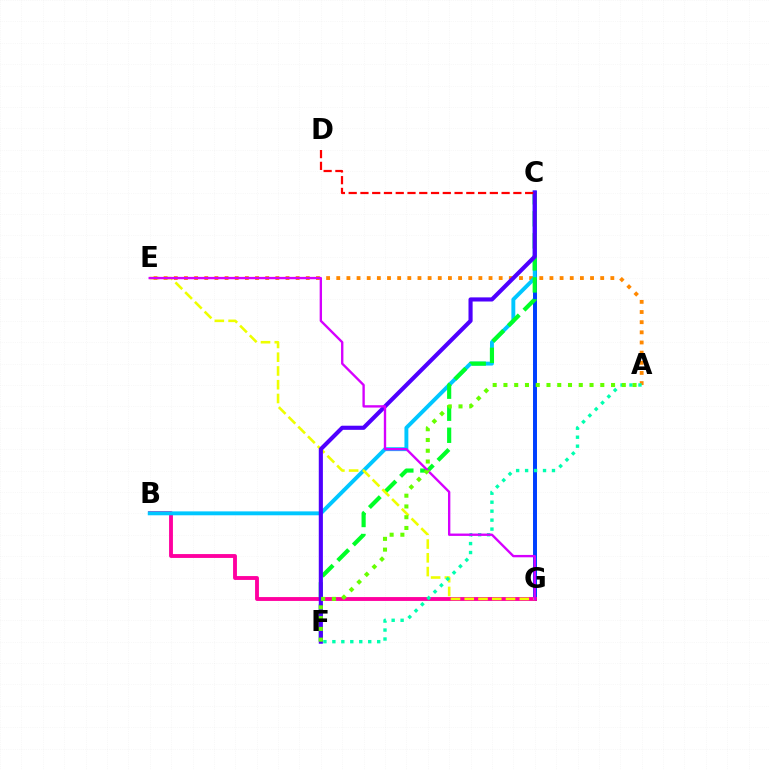{('A', 'E'): [{'color': '#ff8800', 'line_style': 'dotted', 'thickness': 2.76}], ('C', 'G'): [{'color': '#003fff', 'line_style': 'solid', 'thickness': 2.85}], ('B', 'G'): [{'color': '#ff00a0', 'line_style': 'solid', 'thickness': 2.78}], ('B', 'C'): [{'color': '#00c7ff', 'line_style': 'solid', 'thickness': 2.81}], ('C', 'F'): [{'color': '#00ff27', 'line_style': 'dashed', 'thickness': 2.99}, {'color': '#4f00ff', 'line_style': 'solid', 'thickness': 2.97}], ('E', 'G'): [{'color': '#eeff00', 'line_style': 'dashed', 'thickness': 1.87}, {'color': '#d600ff', 'line_style': 'solid', 'thickness': 1.7}], ('C', 'D'): [{'color': '#ff0000', 'line_style': 'dashed', 'thickness': 1.6}], ('A', 'F'): [{'color': '#00ffaf', 'line_style': 'dotted', 'thickness': 2.44}, {'color': '#66ff00', 'line_style': 'dotted', 'thickness': 2.92}]}